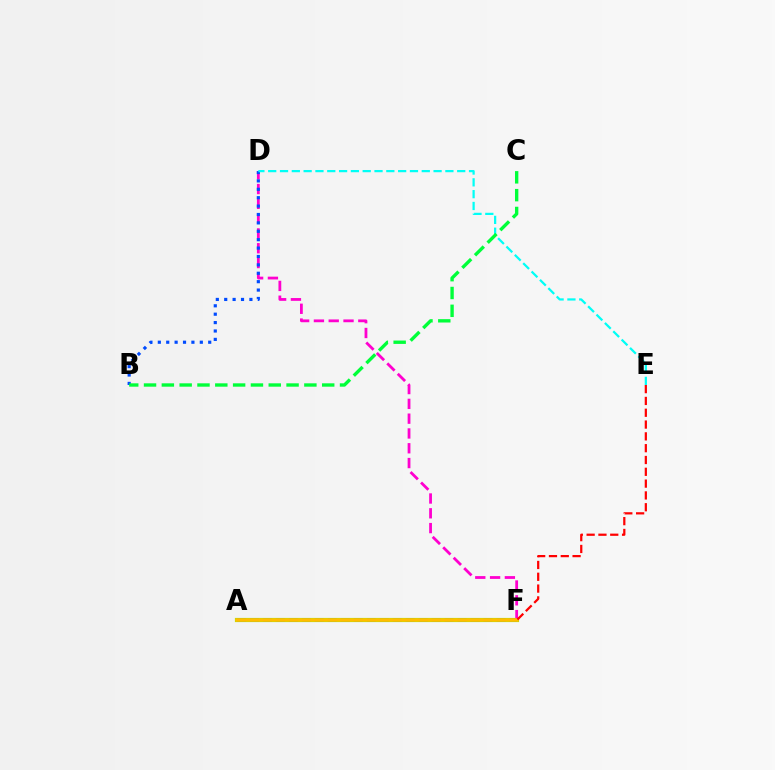{('A', 'F'): [{'color': '#84ff00', 'line_style': 'solid', 'thickness': 3.0}, {'color': '#7200ff', 'line_style': 'dashed', 'thickness': 1.76}, {'color': '#ffbd00', 'line_style': 'solid', 'thickness': 2.58}], ('D', 'F'): [{'color': '#ff00cf', 'line_style': 'dashed', 'thickness': 2.01}], ('B', 'D'): [{'color': '#004bff', 'line_style': 'dotted', 'thickness': 2.28}], ('E', 'F'): [{'color': '#ff0000', 'line_style': 'dashed', 'thickness': 1.6}], ('D', 'E'): [{'color': '#00fff6', 'line_style': 'dashed', 'thickness': 1.6}], ('B', 'C'): [{'color': '#00ff39', 'line_style': 'dashed', 'thickness': 2.42}]}